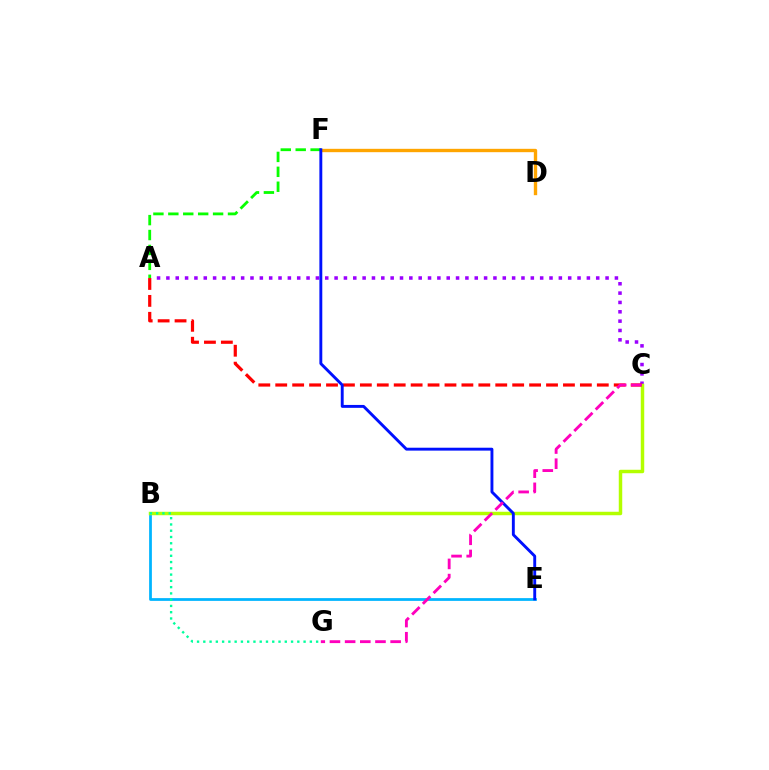{('D', 'F'): [{'color': '#ffa500', 'line_style': 'solid', 'thickness': 2.42}], ('A', 'C'): [{'color': '#9b00ff', 'line_style': 'dotted', 'thickness': 2.54}, {'color': '#ff0000', 'line_style': 'dashed', 'thickness': 2.3}], ('A', 'F'): [{'color': '#08ff00', 'line_style': 'dashed', 'thickness': 2.03}], ('B', 'E'): [{'color': '#00b5ff', 'line_style': 'solid', 'thickness': 1.99}], ('B', 'C'): [{'color': '#b3ff00', 'line_style': 'solid', 'thickness': 2.5}], ('E', 'F'): [{'color': '#0010ff', 'line_style': 'solid', 'thickness': 2.09}], ('B', 'G'): [{'color': '#00ff9d', 'line_style': 'dotted', 'thickness': 1.7}], ('C', 'G'): [{'color': '#ff00bd', 'line_style': 'dashed', 'thickness': 2.06}]}